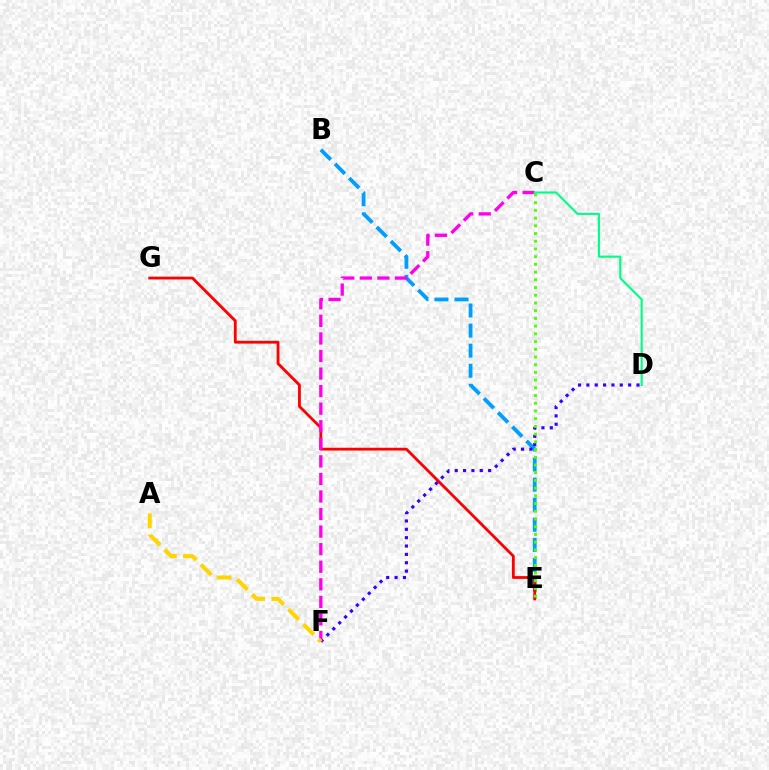{('B', 'E'): [{'color': '#009eff', 'line_style': 'dashed', 'thickness': 2.73}], ('E', 'G'): [{'color': '#ff0000', 'line_style': 'solid', 'thickness': 2.02}], ('D', 'F'): [{'color': '#3700ff', 'line_style': 'dotted', 'thickness': 2.27}], ('C', 'F'): [{'color': '#ff00ed', 'line_style': 'dashed', 'thickness': 2.39}], ('C', 'E'): [{'color': '#4fff00', 'line_style': 'dotted', 'thickness': 2.1}], ('C', 'D'): [{'color': '#00ff86', 'line_style': 'solid', 'thickness': 1.53}], ('A', 'F'): [{'color': '#ffd500', 'line_style': 'dashed', 'thickness': 2.88}]}